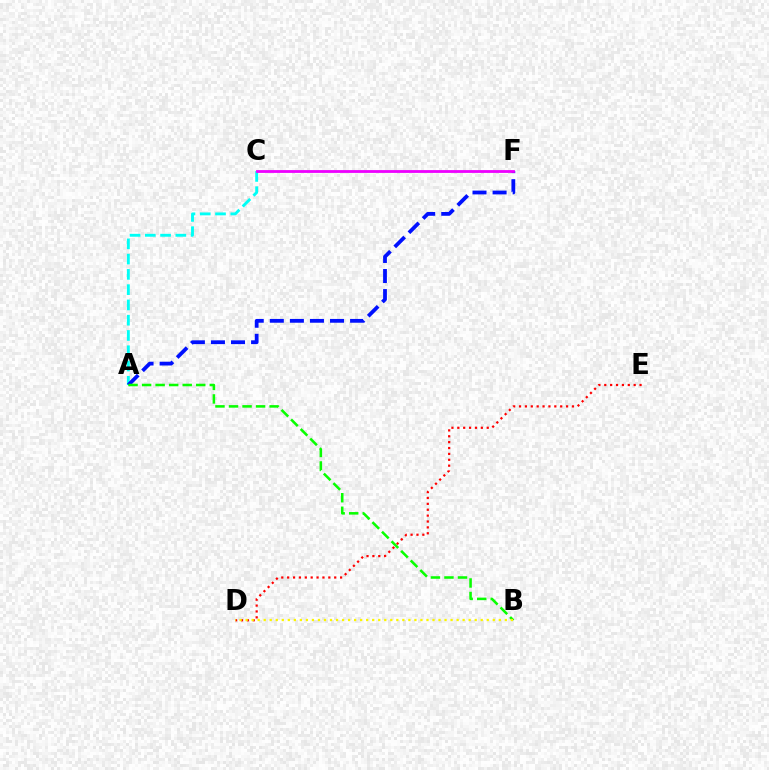{('A', 'C'): [{'color': '#00fff6', 'line_style': 'dashed', 'thickness': 2.07}], ('A', 'F'): [{'color': '#0010ff', 'line_style': 'dashed', 'thickness': 2.73}], ('A', 'B'): [{'color': '#08ff00', 'line_style': 'dashed', 'thickness': 1.84}], ('D', 'E'): [{'color': '#ff0000', 'line_style': 'dotted', 'thickness': 1.6}], ('C', 'F'): [{'color': '#ee00ff', 'line_style': 'solid', 'thickness': 2.02}], ('B', 'D'): [{'color': '#fcf500', 'line_style': 'dotted', 'thickness': 1.64}]}